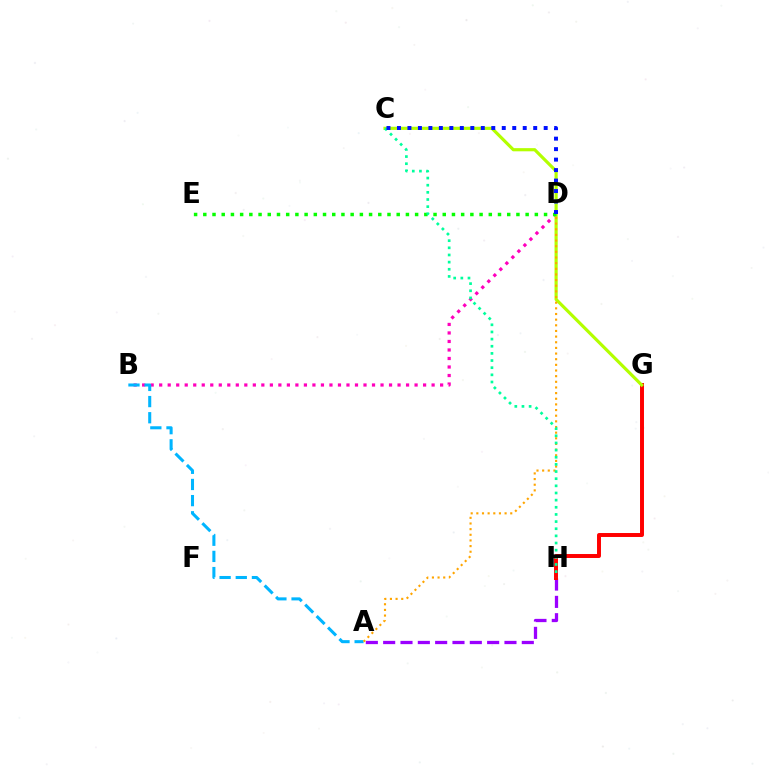{('A', 'H'): [{'color': '#9b00ff', 'line_style': 'dashed', 'thickness': 2.35}], ('G', 'H'): [{'color': '#ff0000', 'line_style': 'solid', 'thickness': 2.85}], ('B', 'D'): [{'color': '#ff00bd', 'line_style': 'dotted', 'thickness': 2.31}], ('C', 'G'): [{'color': '#b3ff00', 'line_style': 'solid', 'thickness': 2.28}], ('D', 'E'): [{'color': '#08ff00', 'line_style': 'dotted', 'thickness': 2.5}], ('A', 'B'): [{'color': '#00b5ff', 'line_style': 'dashed', 'thickness': 2.2}], ('A', 'D'): [{'color': '#ffa500', 'line_style': 'dotted', 'thickness': 1.54}], ('C', 'H'): [{'color': '#00ff9d', 'line_style': 'dotted', 'thickness': 1.94}], ('C', 'D'): [{'color': '#0010ff', 'line_style': 'dotted', 'thickness': 2.85}]}